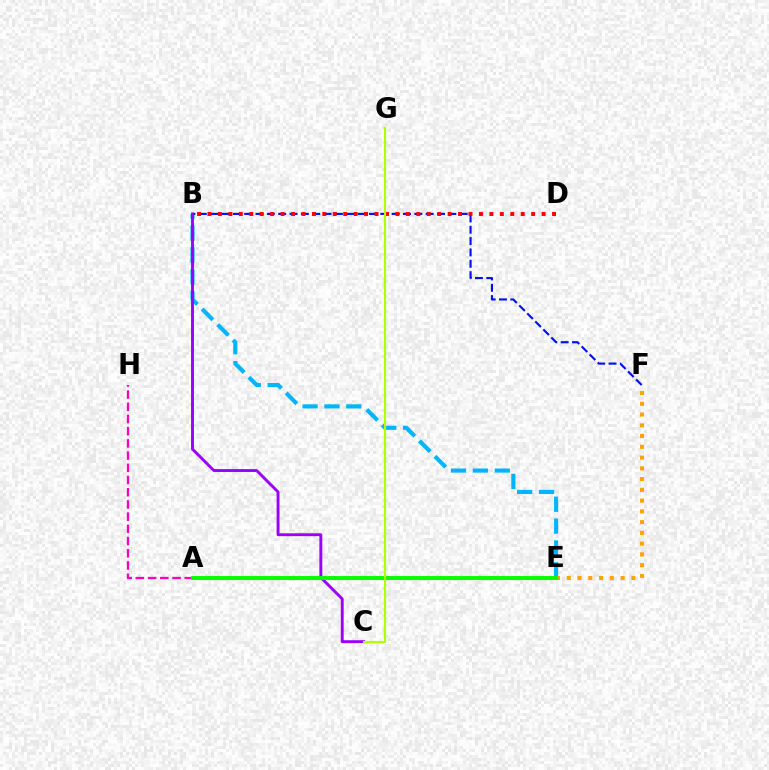{('B', 'E'): [{'color': '#00b5ff', 'line_style': 'dashed', 'thickness': 2.97}], ('B', 'F'): [{'color': '#0010ff', 'line_style': 'dashed', 'thickness': 1.54}], ('E', 'F'): [{'color': '#ffa500', 'line_style': 'dotted', 'thickness': 2.92}], ('B', 'D'): [{'color': '#ff0000', 'line_style': 'dotted', 'thickness': 2.84}], ('A', 'E'): [{'color': '#00ff9d', 'line_style': 'solid', 'thickness': 2.24}, {'color': '#08ff00', 'line_style': 'solid', 'thickness': 2.83}], ('B', 'C'): [{'color': '#9b00ff', 'line_style': 'solid', 'thickness': 2.09}], ('A', 'H'): [{'color': '#ff00bd', 'line_style': 'dashed', 'thickness': 1.66}], ('C', 'G'): [{'color': '#b3ff00', 'line_style': 'solid', 'thickness': 1.53}]}